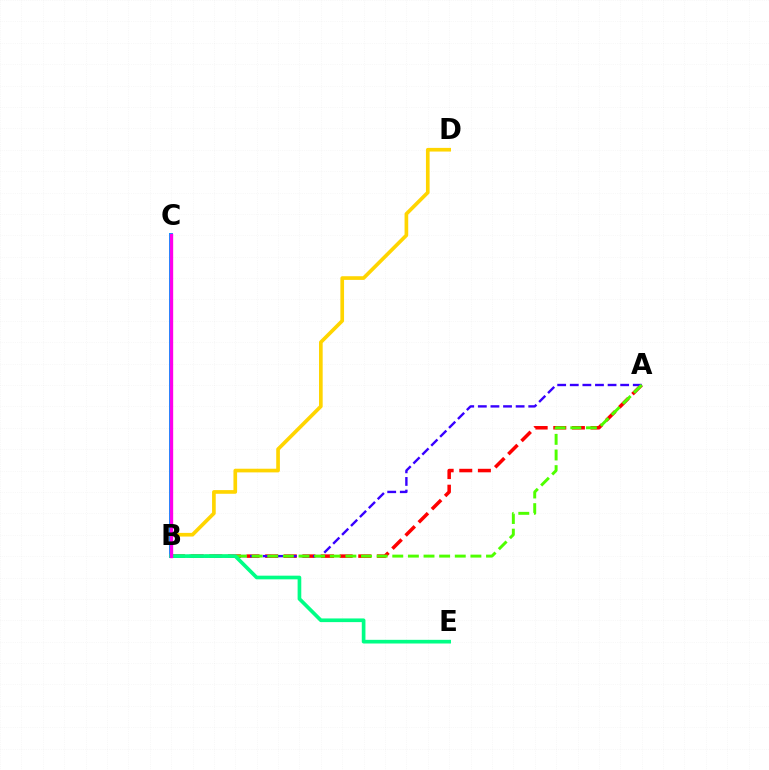{('B', 'D'): [{'color': '#ffd500', 'line_style': 'solid', 'thickness': 2.64}], ('B', 'C'): [{'color': '#009eff', 'line_style': 'solid', 'thickness': 2.85}, {'color': '#ff00ed', 'line_style': 'solid', 'thickness': 2.41}], ('A', 'B'): [{'color': '#ff0000', 'line_style': 'dashed', 'thickness': 2.53}, {'color': '#3700ff', 'line_style': 'dashed', 'thickness': 1.71}, {'color': '#4fff00', 'line_style': 'dashed', 'thickness': 2.12}], ('B', 'E'): [{'color': '#00ff86', 'line_style': 'solid', 'thickness': 2.64}]}